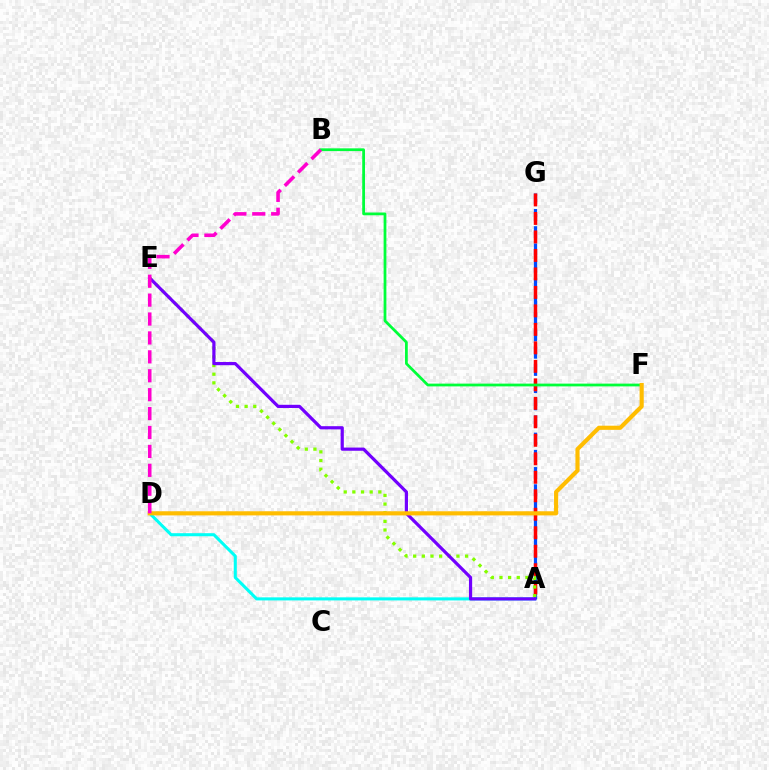{('A', 'D'): [{'color': '#00fff6', 'line_style': 'solid', 'thickness': 2.2}], ('A', 'G'): [{'color': '#004bff', 'line_style': 'dashed', 'thickness': 2.34}, {'color': '#ff0000', 'line_style': 'dashed', 'thickness': 2.51}], ('A', 'E'): [{'color': '#84ff00', 'line_style': 'dotted', 'thickness': 2.35}, {'color': '#7200ff', 'line_style': 'solid', 'thickness': 2.3}], ('B', 'F'): [{'color': '#00ff39', 'line_style': 'solid', 'thickness': 1.99}], ('D', 'F'): [{'color': '#ffbd00', 'line_style': 'solid', 'thickness': 2.98}], ('B', 'D'): [{'color': '#ff00cf', 'line_style': 'dashed', 'thickness': 2.57}]}